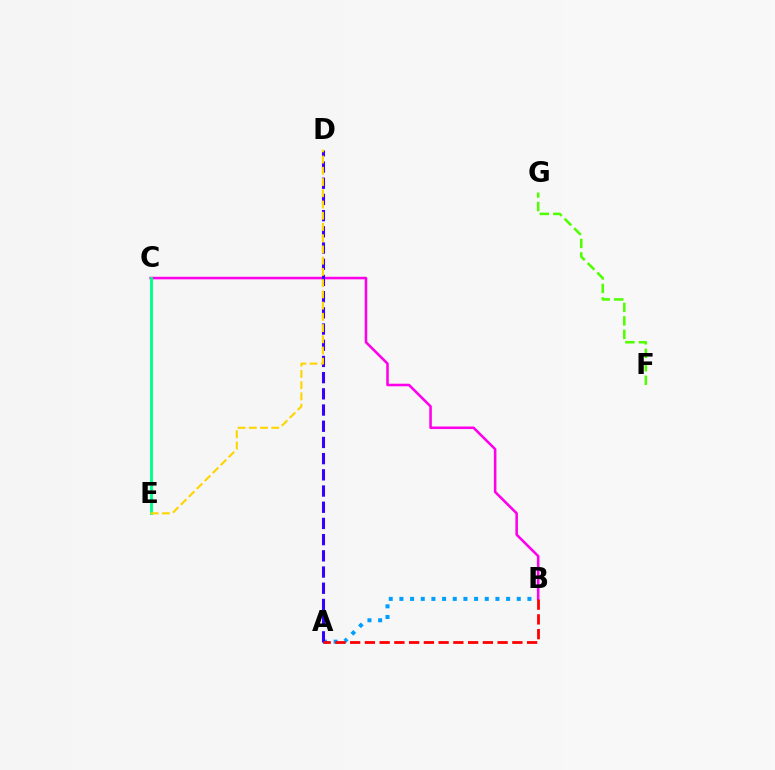{('B', 'C'): [{'color': '#ff00ed', 'line_style': 'solid', 'thickness': 1.85}], ('A', 'B'): [{'color': '#009eff', 'line_style': 'dotted', 'thickness': 2.9}, {'color': '#ff0000', 'line_style': 'dashed', 'thickness': 2.0}], ('F', 'G'): [{'color': '#4fff00', 'line_style': 'dashed', 'thickness': 1.83}], ('C', 'E'): [{'color': '#00ff86', 'line_style': 'solid', 'thickness': 2.06}], ('A', 'D'): [{'color': '#3700ff', 'line_style': 'dashed', 'thickness': 2.2}], ('D', 'E'): [{'color': '#ffd500', 'line_style': 'dashed', 'thickness': 1.53}]}